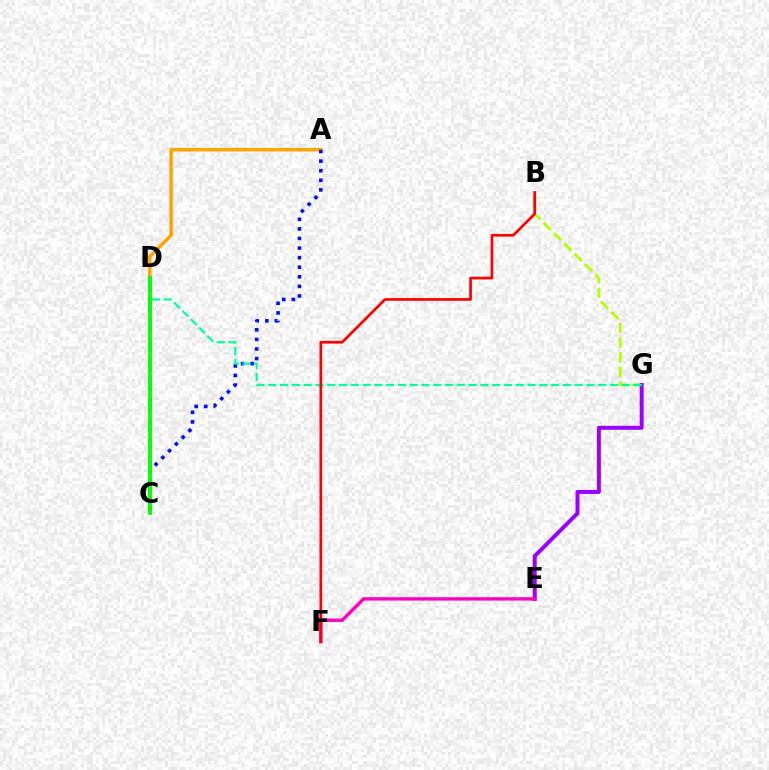{('A', 'D'): [{'color': '#ffa500', 'line_style': 'solid', 'thickness': 2.52}], ('C', 'D'): [{'color': '#00b5ff', 'line_style': 'dashed', 'thickness': 2.72}, {'color': '#08ff00', 'line_style': 'solid', 'thickness': 2.77}], ('B', 'G'): [{'color': '#b3ff00', 'line_style': 'dashed', 'thickness': 1.99}], ('A', 'C'): [{'color': '#0010ff', 'line_style': 'dotted', 'thickness': 2.6}], ('E', 'G'): [{'color': '#9b00ff', 'line_style': 'solid', 'thickness': 2.87}], ('D', 'G'): [{'color': '#00ff9d', 'line_style': 'dashed', 'thickness': 1.6}], ('E', 'F'): [{'color': '#ff00bd', 'line_style': 'solid', 'thickness': 2.44}], ('B', 'F'): [{'color': '#ff0000', 'line_style': 'solid', 'thickness': 1.94}]}